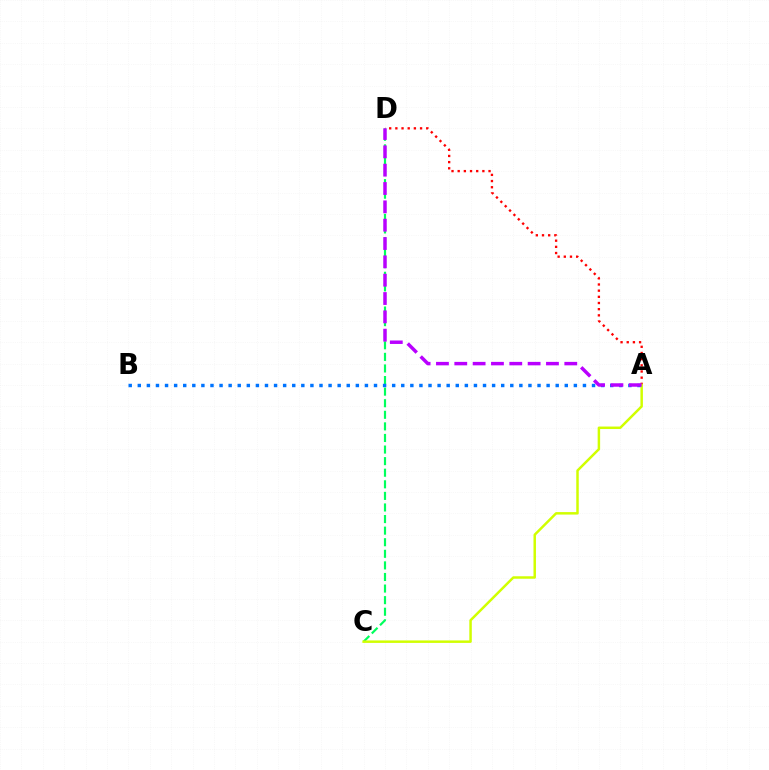{('C', 'D'): [{'color': '#00ff5c', 'line_style': 'dashed', 'thickness': 1.57}], ('A', 'D'): [{'color': '#ff0000', 'line_style': 'dotted', 'thickness': 1.68}, {'color': '#b900ff', 'line_style': 'dashed', 'thickness': 2.49}], ('A', 'C'): [{'color': '#d1ff00', 'line_style': 'solid', 'thickness': 1.79}], ('A', 'B'): [{'color': '#0074ff', 'line_style': 'dotted', 'thickness': 2.47}]}